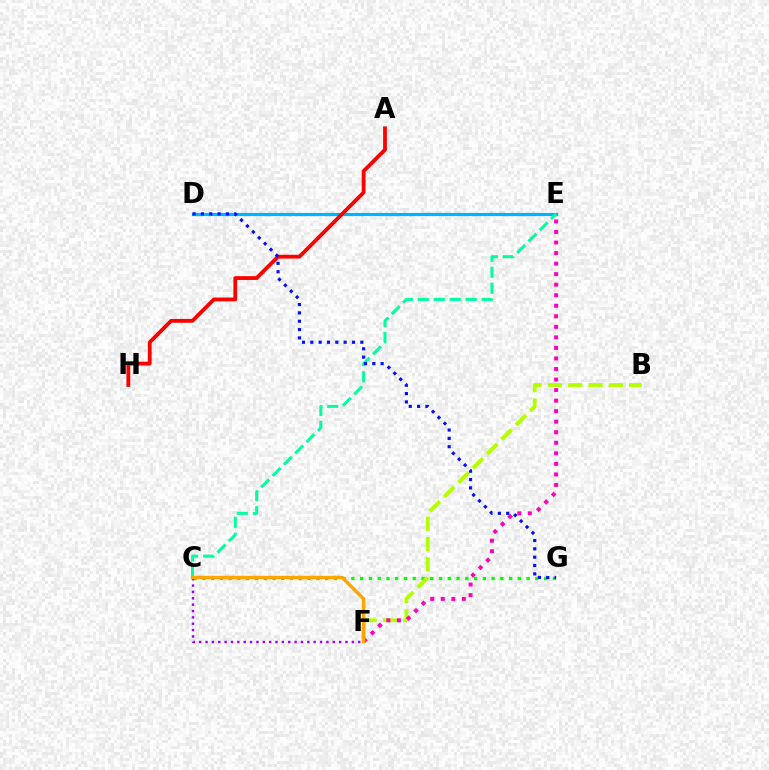{('D', 'E'): [{'color': '#00b5ff', 'line_style': 'solid', 'thickness': 2.31}], ('C', 'G'): [{'color': '#08ff00', 'line_style': 'dotted', 'thickness': 2.38}], ('B', 'F'): [{'color': '#b3ff00', 'line_style': 'dashed', 'thickness': 2.76}], ('A', 'H'): [{'color': '#ff0000', 'line_style': 'solid', 'thickness': 2.74}], ('C', 'E'): [{'color': '#00ff9d', 'line_style': 'dashed', 'thickness': 2.17}], ('D', 'G'): [{'color': '#0010ff', 'line_style': 'dotted', 'thickness': 2.27}], ('E', 'F'): [{'color': '#ff00bd', 'line_style': 'dotted', 'thickness': 2.86}], ('C', 'F'): [{'color': '#9b00ff', 'line_style': 'dotted', 'thickness': 1.73}, {'color': '#ffa500', 'line_style': 'solid', 'thickness': 2.43}]}